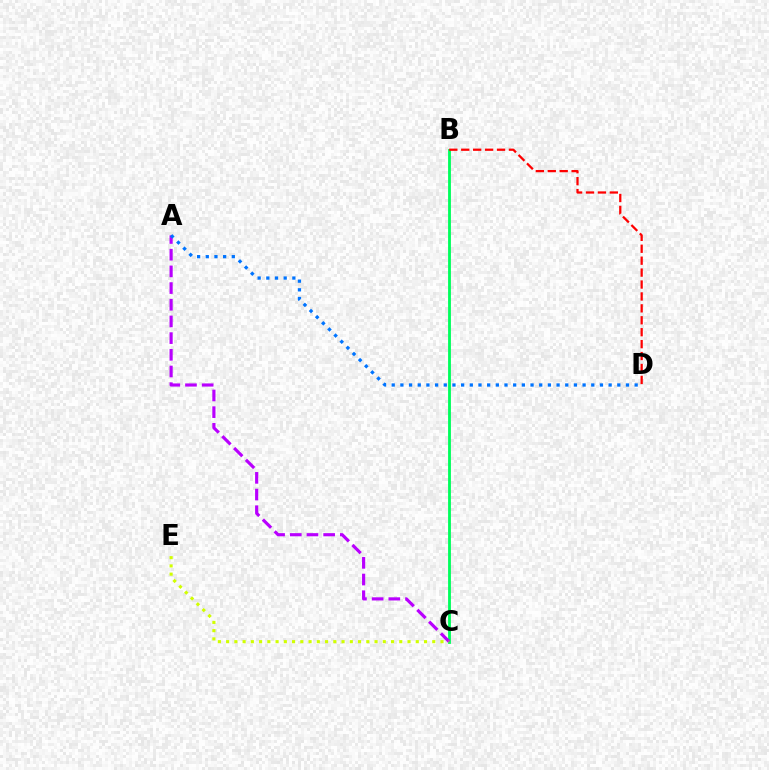{('B', 'C'): [{'color': '#00ff5c', 'line_style': 'solid', 'thickness': 2.04}], ('A', 'C'): [{'color': '#b900ff', 'line_style': 'dashed', 'thickness': 2.27}], ('B', 'D'): [{'color': '#ff0000', 'line_style': 'dashed', 'thickness': 1.62}], ('A', 'D'): [{'color': '#0074ff', 'line_style': 'dotted', 'thickness': 2.36}], ('C', 'E'): [{'color': '#d1ff00', 'line_style': 'dotted', 'thickness': 2.24}]}